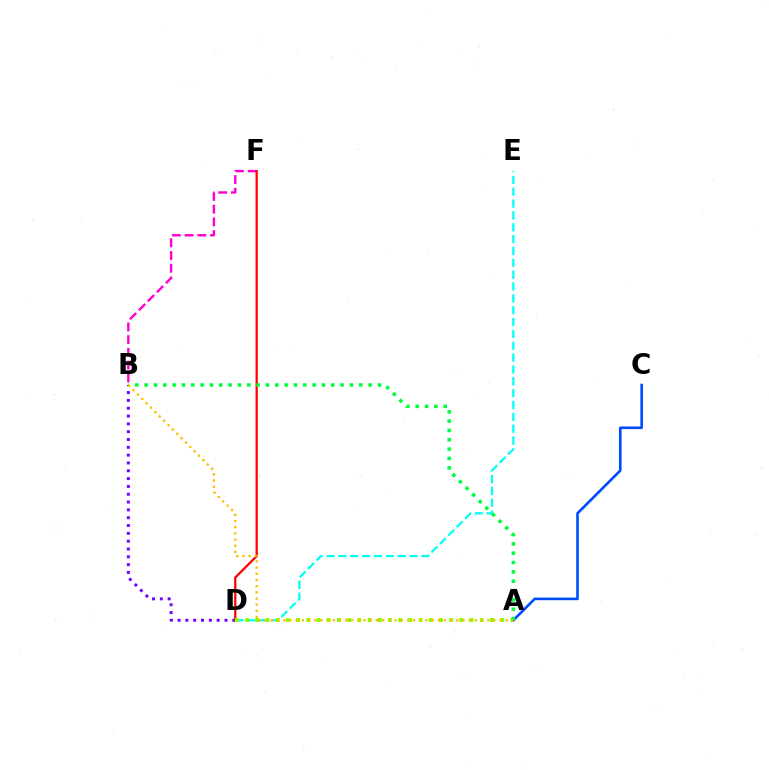{('B', 'F'): [{'color': '#ff00cf', 'line_style': 'dashed', 'thickness': 1.73}], ('D', 'E'): [{'color': '#00fff6', 'line_style': 'dashed', 'thickness': 1.61}], ('B', 'D'): [{'color': '#7200ff', 'line_style': 'dotted', 'thickness': 2.12}], ('D', 'F'): [{'color': '#ff0000', 'line_style': 'solid', 'thickness': 1.63}], ('A', 'C'): [{'color': '#004bff', 'line_style': 'solid', 'thickness': 1.88}], ('A', 'D'): [{'color': '#84ff00', 'line_style': 'dotted', 'thickness': 2.77}], ('A', 'B'): [{'color': '#00ff39', 'line_style': 'dotted', 'thickness': 2.54}, {'color': '#ffbd00', 'line_style': 'dotted', 'thickness': 1.68}]}